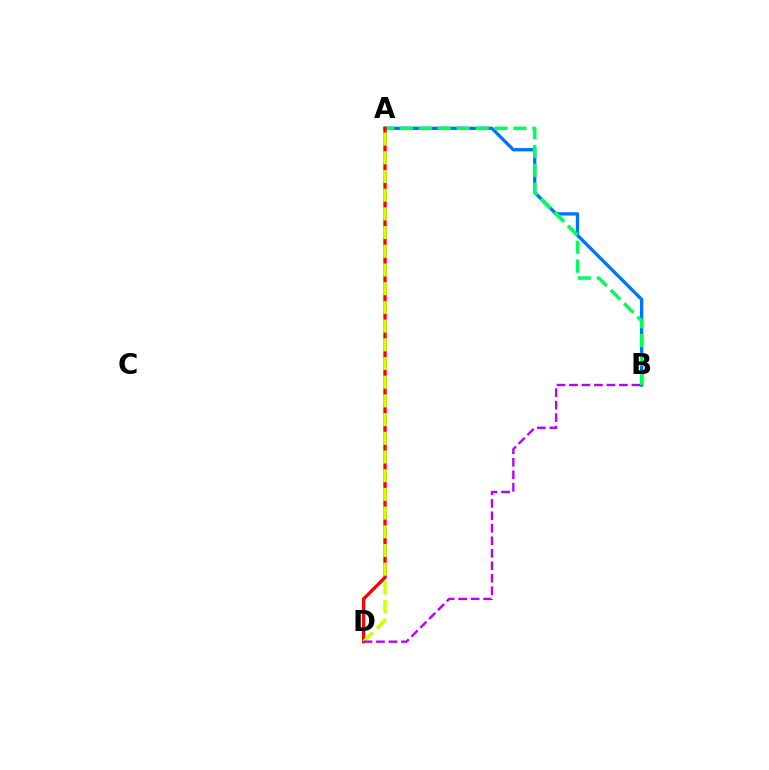{('A', 'B'): [{'color': '#0074ff', 'line_style': 'solid', 'thickness': 2.38}, {'color': '#00ff5c', 'line_style': 'dashed', 'thickness': 2.57}], ('A', 'D'): [{'color': '#ff0000', 'line_style': 'solid', 'thickness': 2.41}, {'color': '#d1ff00', 'line_style': 'dashed', 'thickness': 2.54}], ('B', 'D'): [{'color': '#b900ff', 'line_style': 'dashed', 'thickness': 1.7}]}